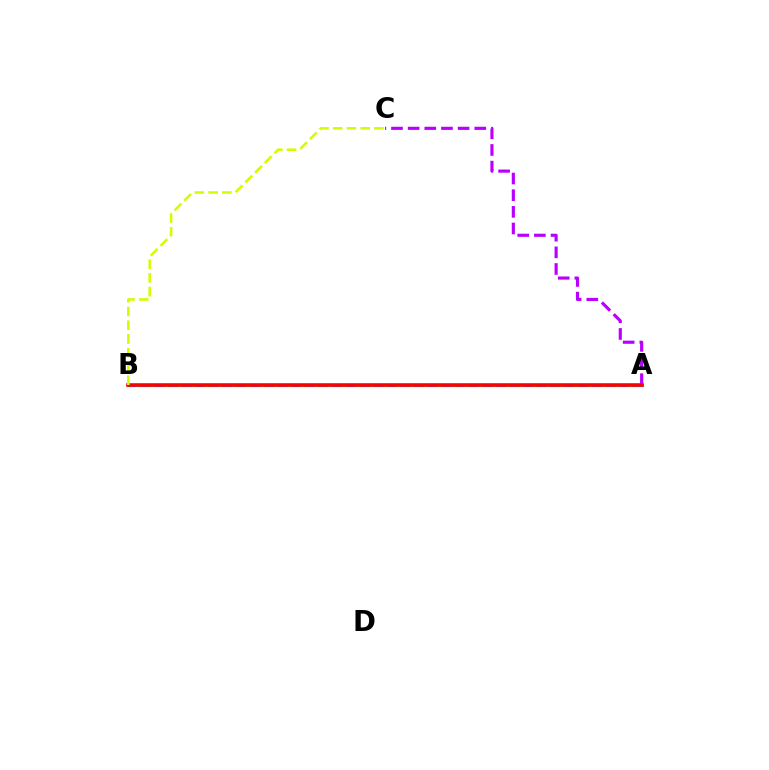{('A', 'B'): [{'color': '#00ff5c', 'line_style': 'solid', 'thickness': 2.31}, {'color': '#0074ff', 'line_style': 'dashed', 'thickness': 1.86}, {'color': '#ff0000', 'line_style': 'solid', 'thickness': 2.56}], ('A', 'C'): [{'color': '#b900ff', 'line_style': 'dashed', 'thickness': 2.26}], ('B', 'C'): [{'color': '#d1ff00', 'line_style': 'dashed', 'thickness': 1.87}]}